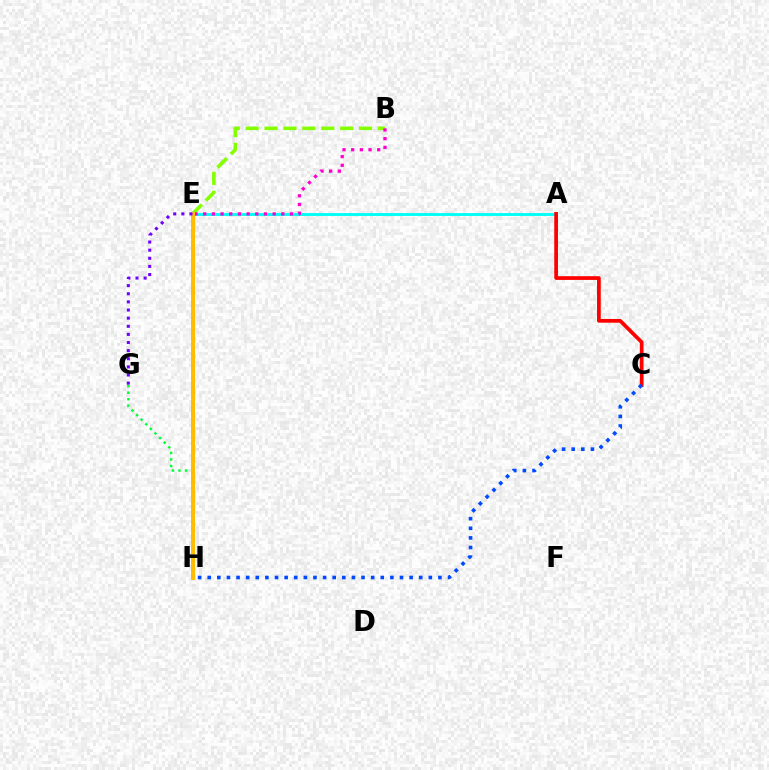{('A', 'E'): [{'color': '#00fff6', 'line_style': 'solid', 'thickness': 2.08}], ('A', 'C'): [{'color': '#ff0000', 'line_style': 'solid', 'thickness': 2.68}], ('G', 'H'): [{'color': '#00ff39', 'line_style': 'dotted', 'thickness': 1.77}], ('B', 'E'): [{'color': '#84ff00', 'line_style': 'dashed', 'thickness': 2.57}, {'color': '#ff00cf', 'line_style': 'dotted', 'thickness': 2.36}], ('E', 'H'): [{'color': '#ffbd00', 'line_style': 'solid', 'thickness': 2.86}], ('E', 'G'): [{'color': '#7200ff', 'line_style': 'dotted', 'thickness': 2.21}], ('C', 'H'): [{'color': '#004bff', 'line_style': 'dotted', 'thickness': 2.61}]}